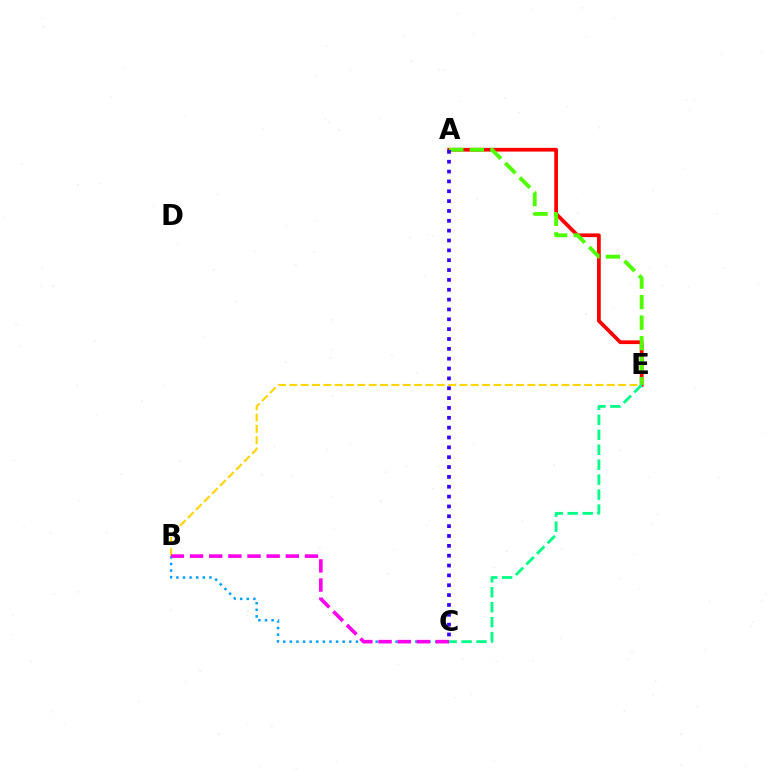{('B', 'C'): [{'color': '#009eff', 'line_style': 'dotted', 'thickness': 1.79}, {'color': '#ff00ed', 'line_style': 'dashed', 'thickness': 2.6}], ('B', 'E'): [{'color': '#ffd500', 'line_style': 'dashed', 'thickness': 1.54}], ('A', 'E'): [{'color': '#ff0000', 'line_style': 'solid', 'thickness': 2.69}, {'color': '#4fff00', 'line_style': 'dashed', 'thickness': 2.79}], ('A', 'C'): [{'color': '#3700ff', 'line_style': 'dotted', 'thickness': 2.68}], ('C', 'E'): [{'color': '#00ff86', 'line_style': 'dashed', 'thickness': 2.03}]}